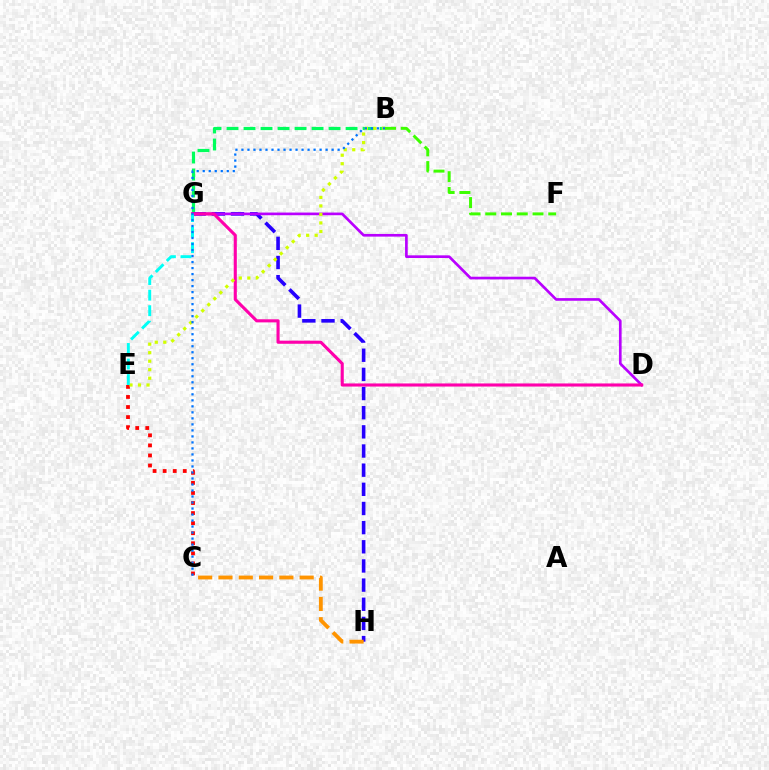{('B', 'G'): [{'color': '#00ff5c', 'line_style': 'dashed', 'thickness': 2.31}], ('G', 'H'): [{'color': '#2500ff', 'line_style': 'dashed', 'thickness': 2.6}], ('D', 'G'): [{'color': '#b900ff', 'line_style': 'solid', 'thickness': 1.92}, {'color': '#ff00ac', 'line_style': 'solid', 'thickness': 2.23}], ('C', 'H'): [{'color': '#ff9400', 'line_style': 'dashed', 'thickness': 2.76}], ('B', 'F'): [{'color': '#3dff00', 'line_style': 'dashed', 'thickness': 2.14}], ('C', 'E'): [{'color': '#ff0000', 'line_style': 'dotted', 'thickness': 2.73}], ('B', 'E'): [{'color': '#d1ff00', 'line_style': 'dotted', 'thickness': 2.31}], ('E', 'G'): [{'color': '#00fff6', 'line_style': 'dashed', 'thickness': 2.11}], ('B', 'C'): [{'color': '#0074ff', 'line_style': 'dotted', 'thickness': 1.63}]}